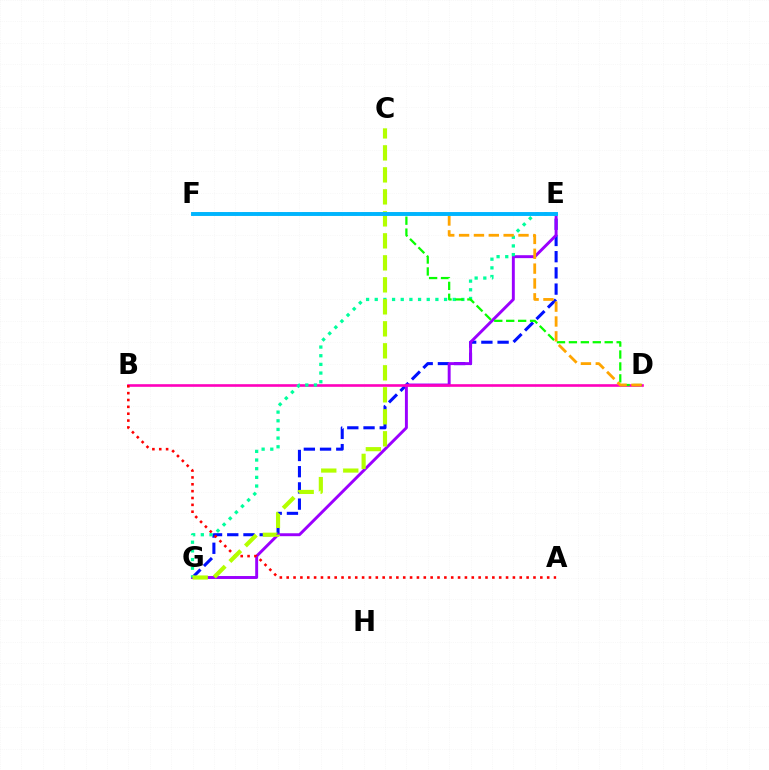{('E', 'G'): [{'color': '#0010ff', 'line_style': 'dashed', 'thickness': 2.2}, {'color': '#9b00ff', 'line_style': 'solid', 'thickness': 2.11}, {'color': '#00ff9d', 'line_style': 'dotted', 'thickness': 2.35}], ('B', 'D'): [{'color': '#ff00bd', 'line_style': 'solid', 'thickness': 1.89}], ('A', 'B'): [{'color': '#ff0000', 'line_style': 'dotted', 'thickness': 1.86}], ('D', 'F'): [{'color': '#08ff00', 'line_style': 'dashed', 'thickness': 1.62}, {'color': '#ffa500', 'line_style': 'dashed', 'thickness': 2.02}], ('C', 'G'): [{'color': '#b3ff00', 'line_style': 'dashed', 'thickness': 2.99}], ('E', 'F'): [{'color': '#00b5ff', 'line_style': 'solid', 'thickness': 2.81}]}